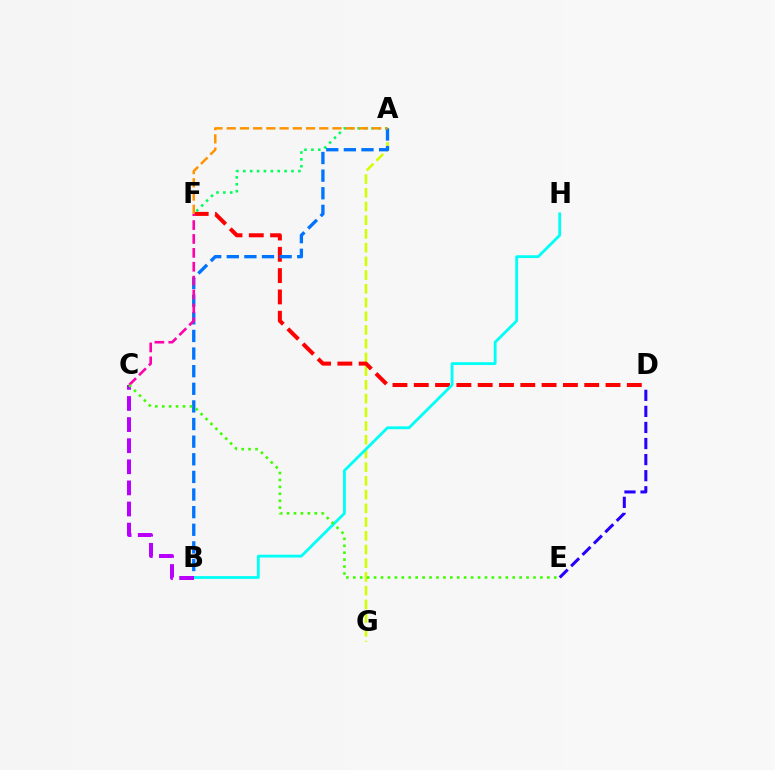{('A', 'G'): [{'color': '#d1ff00', 'line_style': 'dashed', 'thickness': 1.86}], ('D', 'F'): [{'color': '#ff0000', 'line_style': 'dashed', 'thickness': 2.89}], ('A', 'F'): [{'color': '#00ff5c', 'line_style': 'dotted', 'thickness': 1.87}, {'color': '#ff9400', 'line_style': 'dashed', 'thickness': 1.8}], ('A', 'B'): [{'color': '#0074ff', 'line_style': 'dashed', 'thickness': 2.39}], ('D', 'E'): [{'color': '#2500ff', 'line_style': 'dashed', 'thickness': 2.18}], ('B', 'H'): [{'color': '#00fff6', 'line_style': 'solid', 'thickness': 2.03}], ('C', 'F'): [{'color': '#ff00ac', 'line_style': 'dashed', 'thickness': 1.89}], ('B', 'C'): [{'color': '#b900ff', 'line_style': 'dashed', 'thickness': 2.87}], ('C', 'E'): [{'color': '#3dff00', 'line_style': 'dotted', 'thickness': 1.88}]}